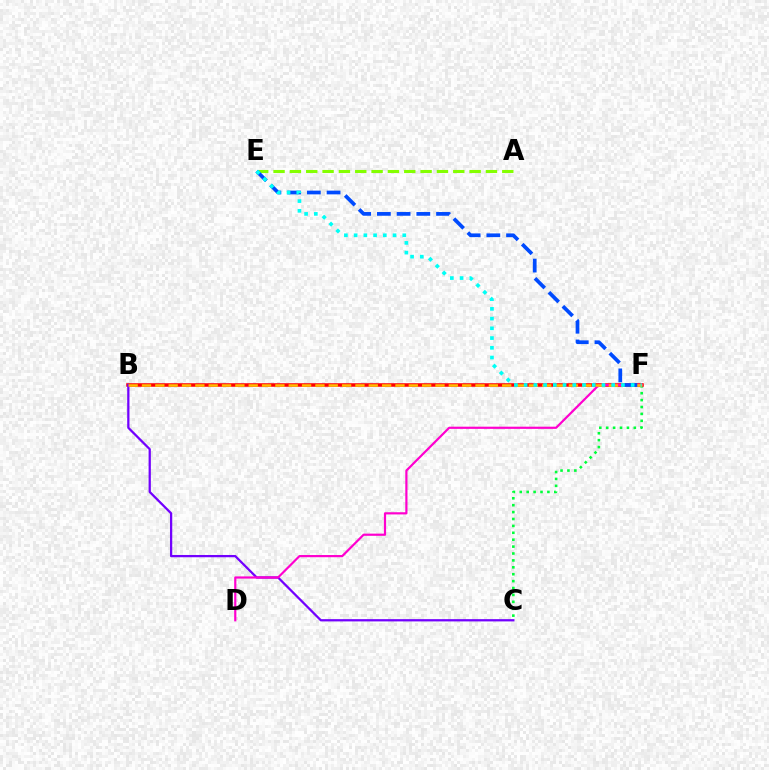{('C', 'F'): [{'color': '#00ff39', 'line_style': 'dotted', 'thickness': 1.88}], ('B', 'F'): [{'color': '#ff0000', 'line_style': 'solid', 'thickness': 2.54}, {'color': '#ffbd00', 'line_style': 'dashed', 'thickness': 1.81}], ('A', 'E'): [{'color': '#84ff00', 'line_style': 'dashed', 'thickness': 2.22}], ('B', 'C'): [{'color': '#7200ff', 'line_style': 'solid', 'thickness': 1.63}], ('D', 'F'): [{'color': '#ff00cf', 'line_style': 'solid', 'thickness': 1.58}], ('E', 'F'): [{'color': '#004bff', 'line_style': 'dashed', 'thickness': 2.68}, {'color': '#00fff6', 'line_style': 'dotted', 'thickness': 2.64}]}